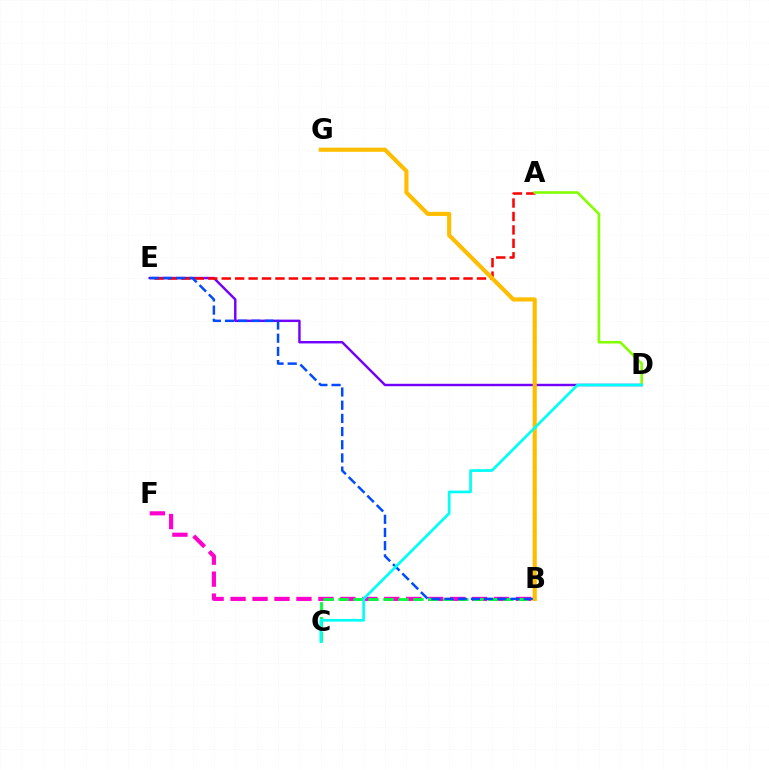{('D', 'E'): [{'color': '#7200ff', 'line_style': 'solid', 'thickness': 1.74}], ('A', 'E'): [{'color': '#ff0000', 'line_style': 'dashed', 'thickness': 1.83}], ('B', 'F'): [{'color': '#ff00cf', 'line_style': 'dashed', 'thickness': 2.98}], ('B', 'C'): [{'color': '#00ff39', 'line_style': 'dashed', 'thickness': 2.03}], ('B', 'G'): [{'color': '#ffbd00', 'line_style': 'solid', 'thickness': 2.98}], ('A', 'D'): [{'color': '#84ff00', 'line_style': 'solid', 'thickness': 1.88}], ('B', 'E'): [{'color': '#004bff', 'line_style': 'dashed', 'thickness': 1.79}], ('C', 'D'): [{'color': '#00fff6', 'line_style': 'solid', 'thickness': 1.94}]}